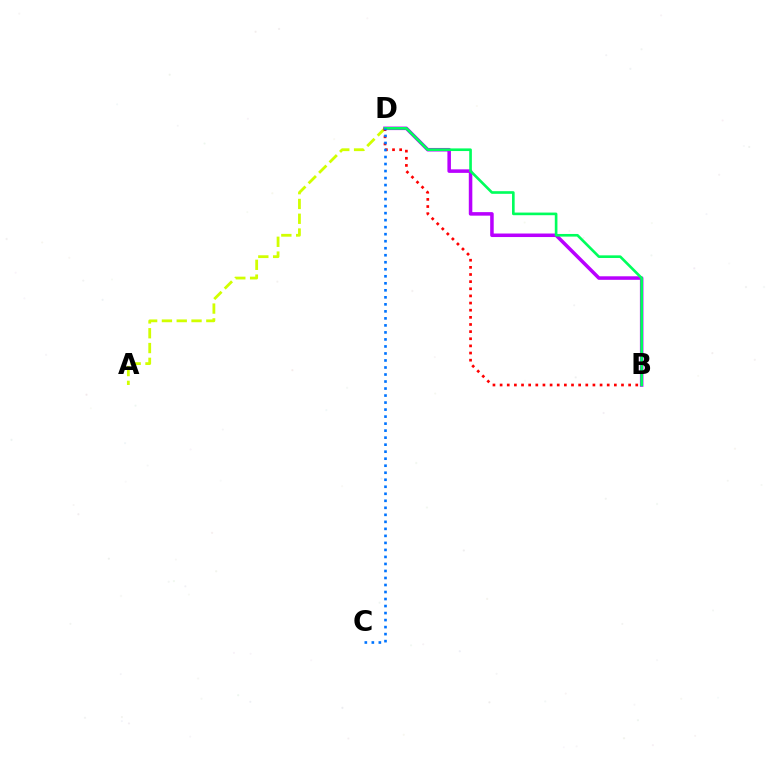{('A', 'D'): [{'color': '#d1ff00', 'line_style': 'dashed', 'thickness': 2.01}], ('B', 'D'): [{'color': '#b900ff', 'line_style': 'solid', 'thickness': 2.54}, {'color': '#ff0000', 'line_style': 'dotted', 'thickness': 1.94}, {'color': '#00ff5c', 'line_style': 'solid', 'thickness': 1.9}], ('C', 'D'): [{'color': '#0074ff', 'line_style': 'dotted', 'thickness': 1.91}]}